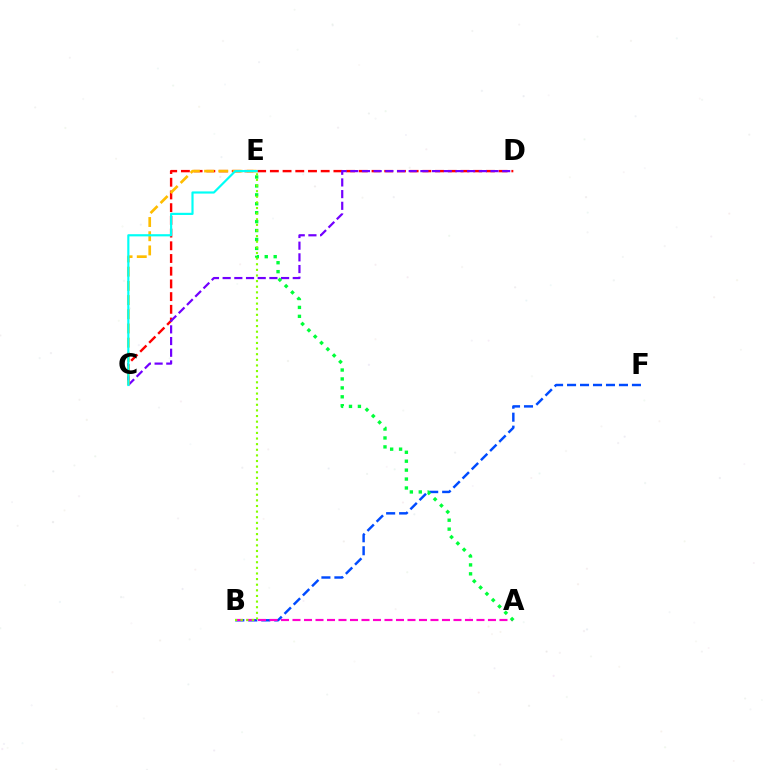{('B', 'F'): [{'color': '#004bff', 'line_style': 'dashed', 'thickness': 1.76}], ('C', 'D'): [{'color': '#ff0000', 'line_style': 'dashed', 'thickness': 1.73}, {'color': '#7200ff', 'line_style': 'dashed', 'thickness': 1.59}], ('C', 'E'): [{'color': '#ffbd00', 'line_style': 'dashed', 'thickness': 1.93}, {'color': '#00fff6', 'line_style': 'solid', 'thickness': 1.57}], ('A', 'B'): [{'color': '#ff00cf', 'line_style': 'dashed', 'thickness': 1.56}], ('A', 'E'): [{'color': '#00ff39', 'line_style': 'dotted', 'thickness': 2.43}], ('B', 'E'): [{'color': '#84ff00', 'line_style': 'dotted', 'thickness': 1.53}]}